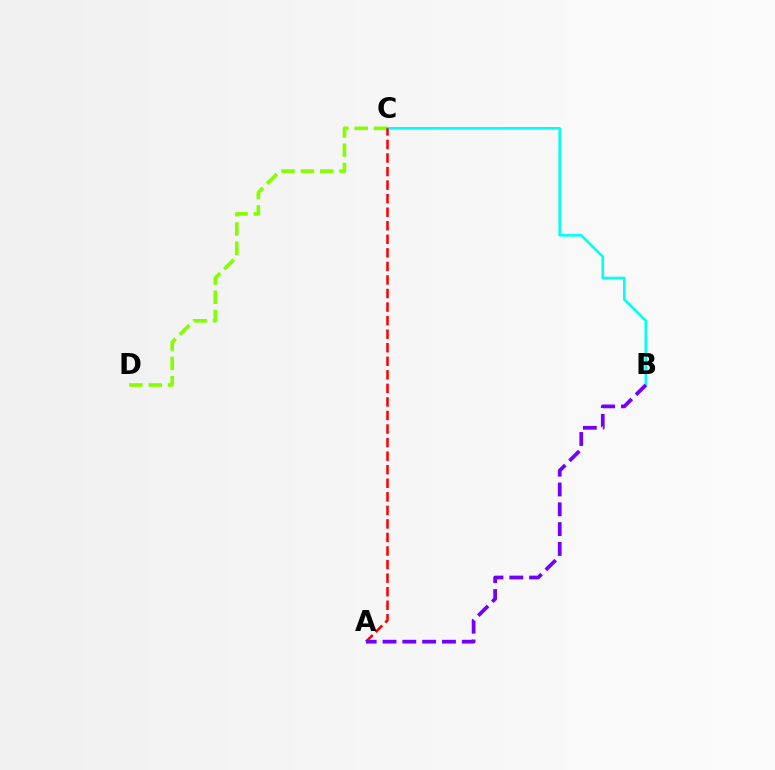{('C', 'D'): [{'color': '#84ff00', 'line_style': 'dashed', 'thickness': 2.62}], ('B', 'C'): [{'color': '#00fff6', 'line_style': 'solid', 'thickness': 1.91}], ('A', 'C'): [{'color': '#ff0000', 'line_style': 'dashed', 'thickness': 1.84}], ('A', 'B'): [{'color': '#7200ff', 'line_style': 'dashed', 'thickness': 2.69}]}